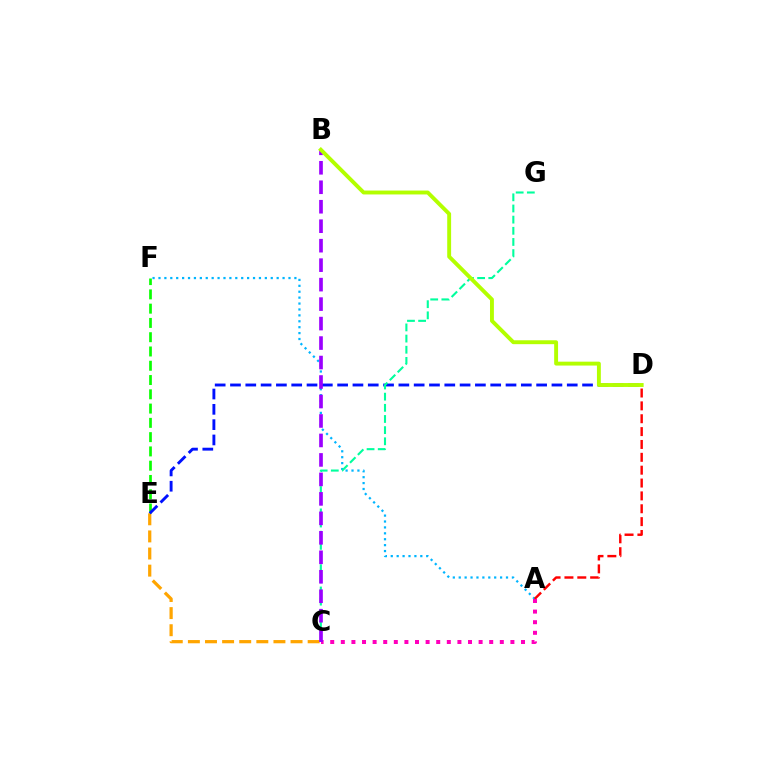{('E', 'F'): [{'color': '#08ff00', 'line_style': 'dashed', 'thickness': 1.94}], ('C', 'E'): [{'color': '#ffa500', 'line_style': 'dashed', 'thickness': 2.32}], ('A', 'F'): [{'color': '#00b5ff', 'line_style': 'dotted', 'thickness': 1.61}], ('D', 'E'): [{'color': '#0010ff', 'line_style': 'dashed', 'thickness': 2.08}], ('A', 'D'): [{'color': '#ff0000', 'line_style': 'dashed', 'thickness': 1.75}], ('A', 'C'): [{'color': '#ff00bd', 'line_style': 'dotted', 'thickness': 2.88}], ('C', 'G'): [{'color': '#00ff9d', 'line_style': 'dashed', 'thickness': 1.52}], ('B', 'C'): [{'color': '#9b00ff', 'line_style': 'dashed', 'thickness': 2.65}], ('B', 'D'): [{'color': '#b3ff00', 'line_style': 'solid', 'thickness': 2.8}]}